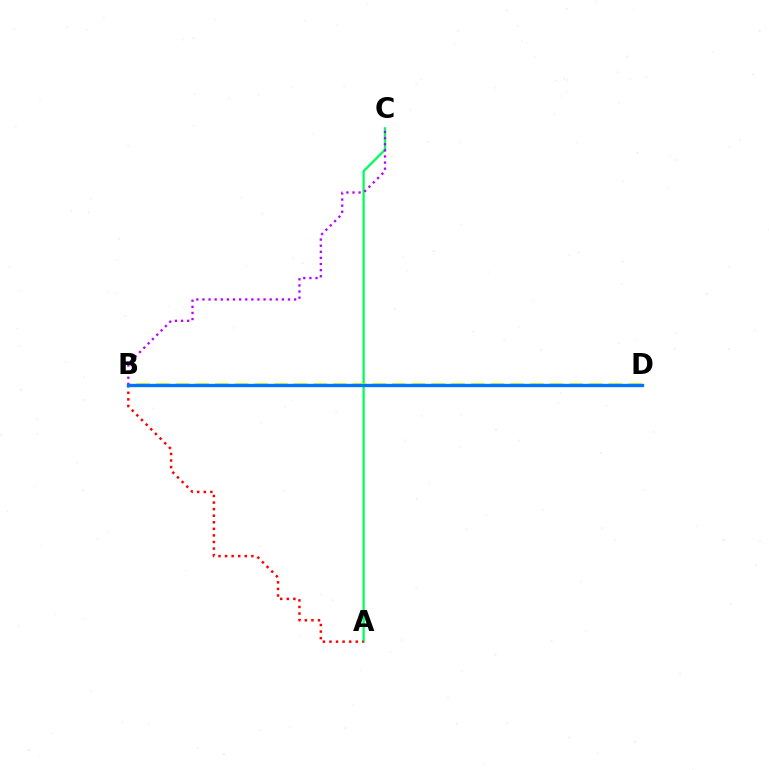{('A', 'C'): [{'color': '#00ff5c', 'line_style': 'solid', 'thickness': 1.67}], ('B', 'D'): [{'color': '#d1ff00', 'line_style': 'dashed', 'thickness': 2.67}, {'color': '#0074ff', 'line_style': 'solid', 'thickness': 2.41}], ('B', 'C'): [{'color': '#b900ff', 'line_style': 'dotted', 'thickness': 1.66}], ('A', 'B'): [{'color': '#ff0000', 'line_style': 'dotted', 'thickness': 1.79}]}